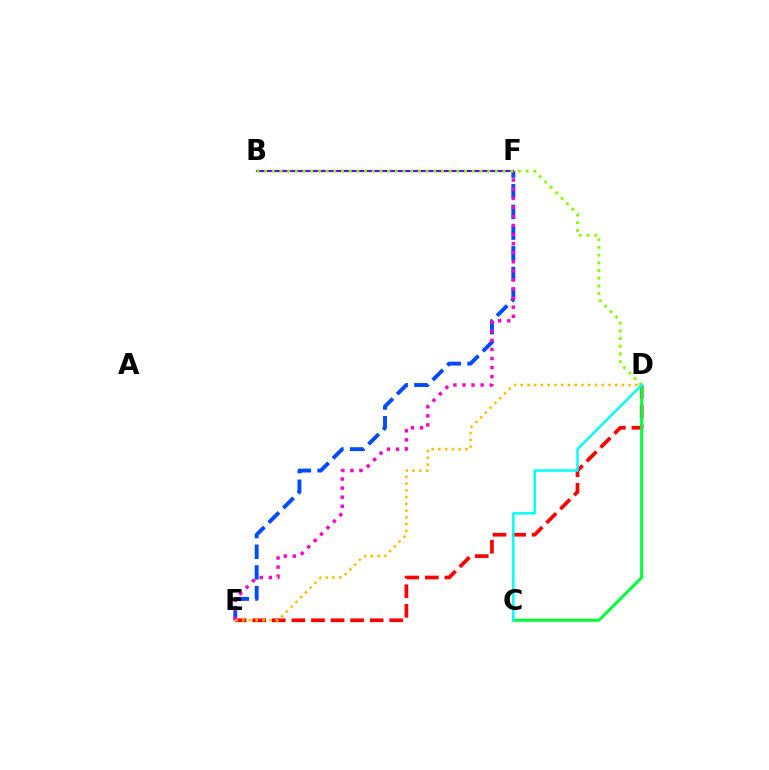{('D', 'E'): [{'color': '#ff0000', 'line_style': 'dashed', 'thickness': 2.66}, {'color': '#ffbd00', 'line_style': 'dotted', 'thickness': 1.83}], ('B', 'F'): [{'color': '#7200ff', 'line_style': 'solid', 'thickness': 1.56}], ('E', 'F'): [{'color': '#004bff', 'line_style': 'dashed', 'thickness': 2.81}, {'color': '#ff00cf', 'line_style': 'dotted', 'thickness': 2.47}], ('C', 'D'): [{'color': '#00ff39', 'line_style': 'solid', 'thickness': 2.18}, {'color': '#00fff6', 'line_style': 'solid', 'thickness': 1.76}], ('B', 'D'): [{'color': '#84ff00', 'line_style': 'dotted', 'thickness': 2.09}]}